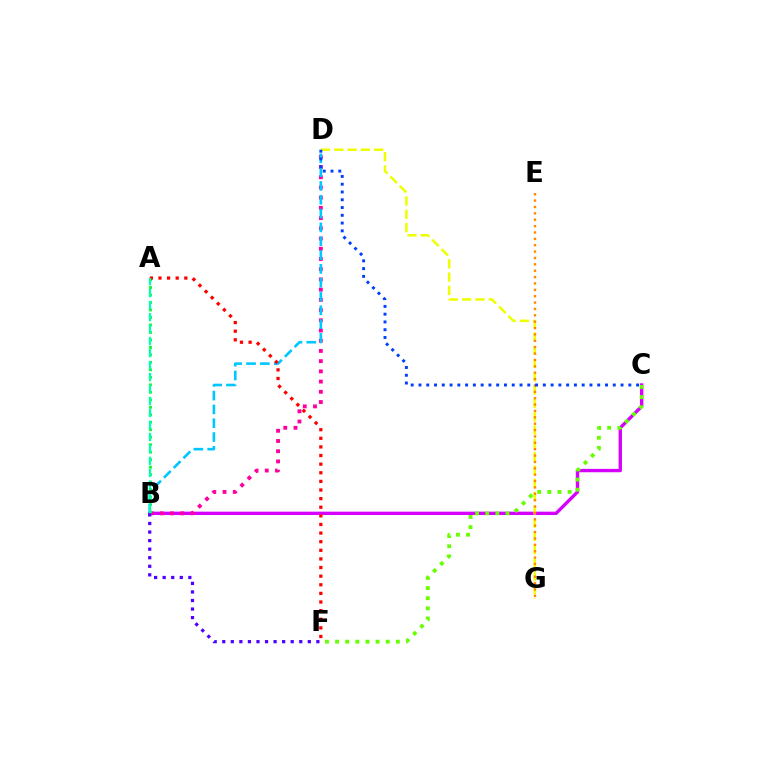{('B', 'C'): [{'color': '#d600ff', 'line_style': 'solid', 'thickness': 2.43}], ('B', 'D'): [{'color': '#ff00a0', 'line_style': 'dotted', 'thickness': 2.78}, {'color': '#00c7ff', 'line_style': 'dashed', 'thickness': 1.88}], ('D', 'G'): [{'color': '#eeff00', 'line_style': 'dashed', 'thickness': 1.81}], ('C', 'F'): [{'color': '#66ff00', 'line_style': 'dotted', 'thickness': 2.75}], ('A', 'B'): [{'color': '#00ff27', 'line_style': 'dotted', 'thickness': 2.03}, {'color': '#00ffaf', 'line_style': 'dashed', 'thickness': 1.63}], ('E', 'G'): [{'color': '#ff8800', 'line_style': 'dotted', 'thickness': 1.73}], ('B', 'F'): [{'color': '#4f00ff', 'line_style': 'dotted', 'thickness': 2.32}], ('A', 'F'): [{'color': '#ff0000', 'line_style': 'dotted', 'thickness': 2.34}], ('C', 'D'): [{'color': '#003fff', 'line_style': 'dotted', 'thickness': 2.11}]}